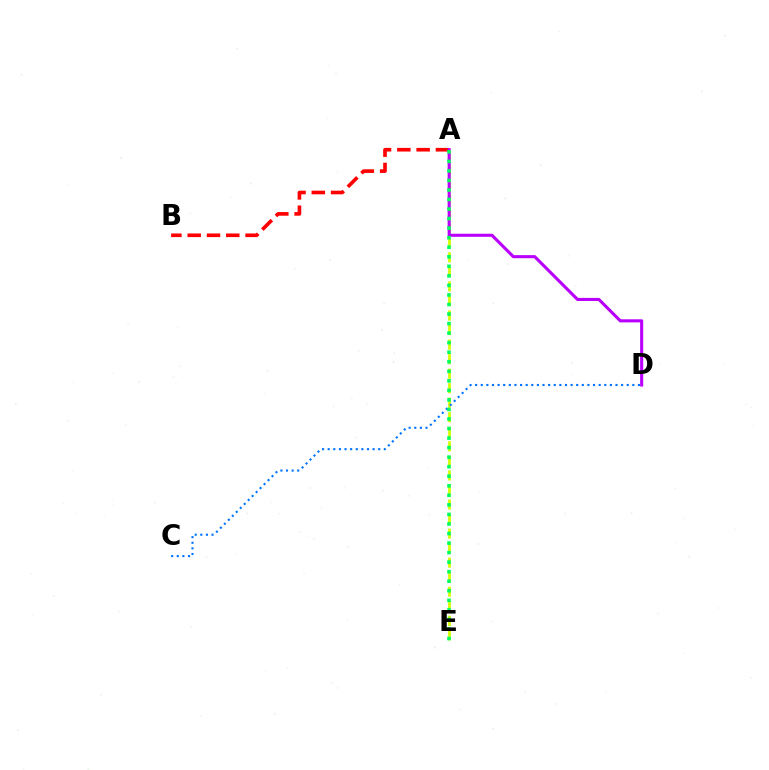{('A', 'E'): [{'color': '#d1ff00', 'line_style': 'dashed', 'thickness': 1.98}, {'color': '#00ff5c', 'line_style': 'dotted', 'thickness': 2.59}], ('C', 'D'): [{'color': '#0074ff', 'line_style': 'dotted', 'thickness': 1.53}], ('A', 'B'): [{'color': '#ff0000', 'line_style': 'dashed', 'thickness': 2.62}], ('A', 'D'): [{'color': '#b900ff', 'line_style': 'solid', 'thickness': 2.22}]}